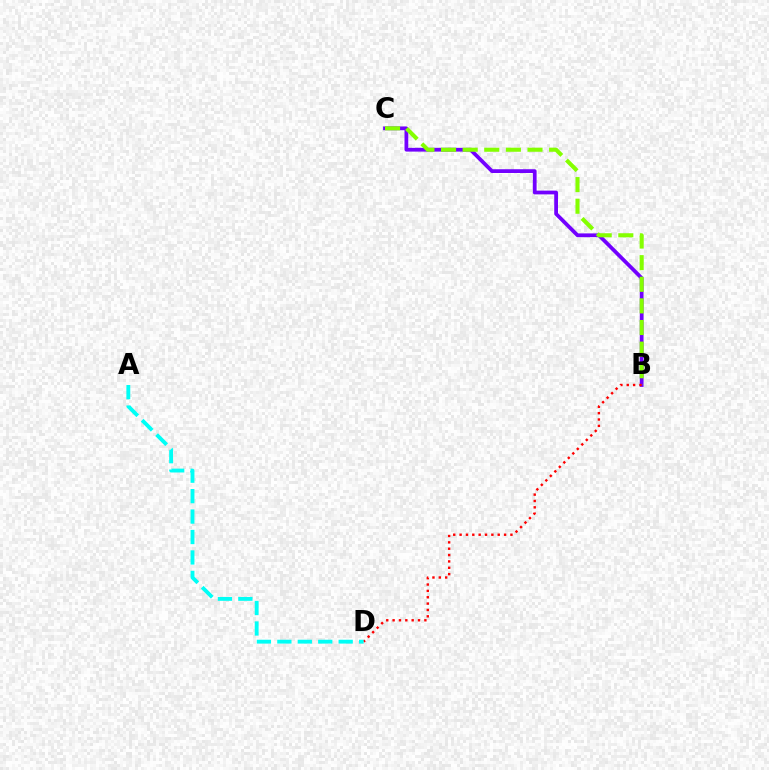{('B', 'C'): [{'color': '#7200ff', 'line_style': 'solid', 'thickness': 2.71}, {'color': '#84ff00', 'line_style': 'dashed', 'thickness': 2.94}], ('B', 'D'): [{'color': '#ff0000', 'line_style': 'dotted', 'thickness': 1.73}], ('A', 'D'): [{'color': '#00fff6', 'line_style': 'dashed', 'thickness': 2.78}]}